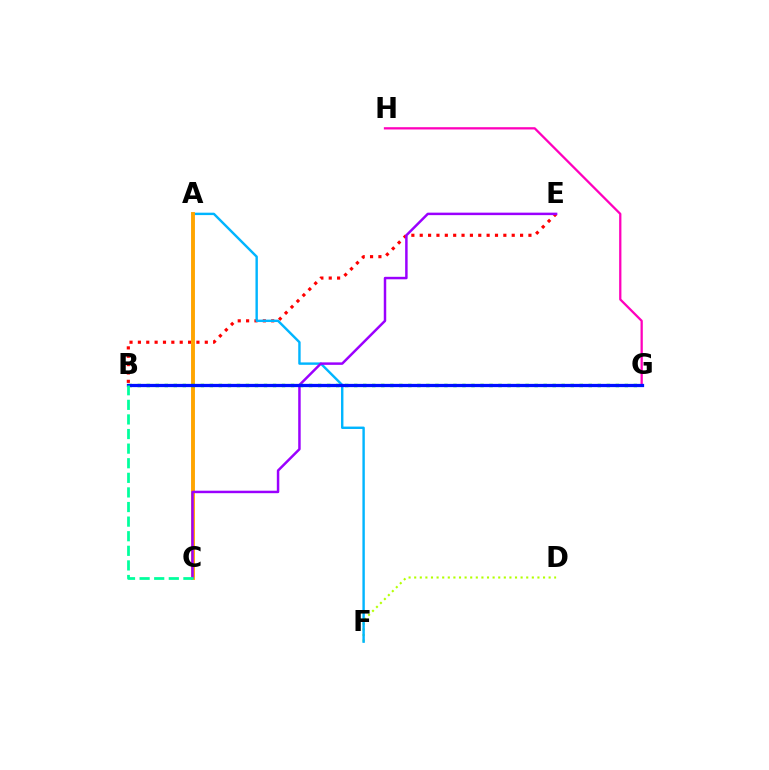{('B', 'E'): [{'color': '#ff0000', 'line_style': 'dotted', 'thickness': 2.27}], ('D', 'F'): [{'color': '#b3ff00', 'line_style': 'dotted', 'thickness': 1.52}], ('A', 'F'): [{'color': '#00b5ff', 'line_style': 'solid', 'thickness': 1.74}], ('A', 'C'): [{'color': '#ffa500', 'line_style': 'solid', 'thickness': 2.8}], ('C', 'E'): [{'color': '#9b00ff', 'line_style': 'solid', 'thickness': 1.79}], ('G', 'H'): [{'color': '#ff00bd', 'line_style': 'solid', 'thickness': 1.64}], ('B', 'G'): [{'color': '#08ff00', 'line_style': 'dotted', 'thickness': 2.45}, {'color': '#0010ff', 'line_style': 'solid', 'thickness': 2.34}], ('B', 'C'): [{'color': '#00ff9d', 'line_style': 'dashed', 'thickness': 1.98}]}